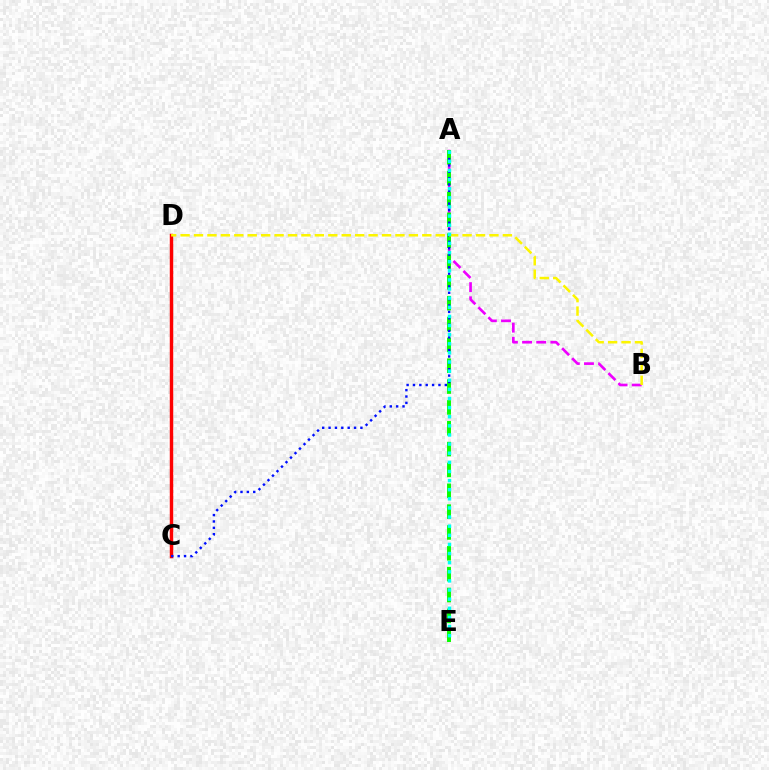{('A', 'B'): [{'color': '#ee00ff', 'line_style': 'dashed', 'thickness': 1.92}], ('A', 'E'): [{'color': '#08ff00', 'line_style': 'dashed', 'thickness': 2.83}, {'color': '#00fff6', 'line_style': 'dotted', 'thickness': 2.48}], ('C', 'D'): [{'color': '#ff0000', 'line_style': 'solid', 'thickness': 2.47}], ('A', 'C'): [{'color': '#0010ff', 'line_style': 'dotted', 'thickness': 1.73}], ('B', 'D'): [{'color': '#fcf500', 'line_style': 'dashed', 'thickness': 1.82}]}